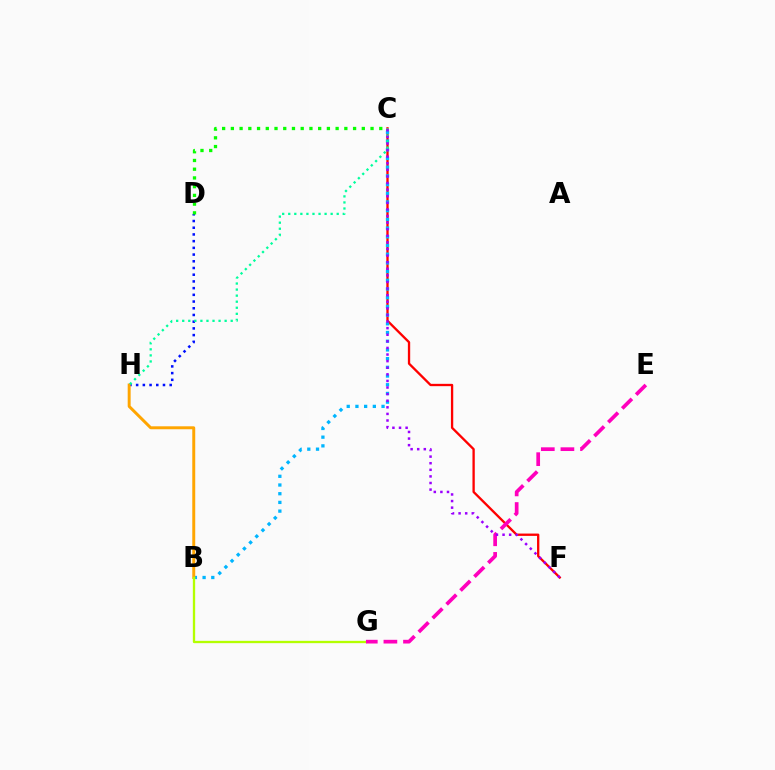{('D', 'H'): [{'color': '#0010ff', 'line_style': 'dotted', 'thickness': 1.82}], ('C', 'F'): [{'color': '#ff0000', 'line_style': 'solid', 'thickness': 1.67}, {'color': '#9b00ff', 'line_style': 'dotted', 'thickness': 1.79}], ('B', 'C'): [{'color': '#00b5ff', 'line_style': 'dotted', 'thickness': 2.36}], ('B', 'H'): [{'color': '#ffa500', 'line_style': 'solid', 'thickness': 2.13}], ('B', 'G'): [{'color': '#b3ff00', 'line_style': 'solid', 'thickness': 1.67}], ('C', 'D'): [{'color': '#08ff00', 'line_style': 'dotted', 'thickness': 2.37}], ('E', 'G'): [{'color': '#ff00bd', 'line_style': 'dashed', 'thickness': 2.66}], ('C', 'H'): [{'color': '#00ff9d', 'line_style': 'dotted', 'thickness': 1.65}]}